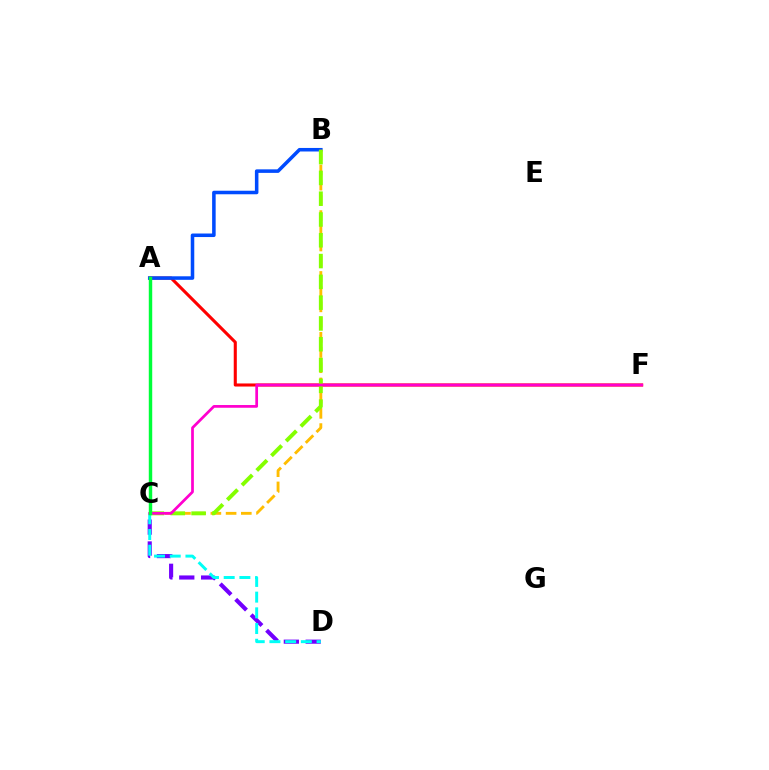{('A', 'F'): [{'color': '#ff0000', 'line_style': 'solid', 'thickness': 2.22}], ('C', 'D'): [{'color': '#7200ff', 'line_style': 'dashed', 'thickness': 2.97}, {'color': '#00fff6', 'line_style': 'dashed', 'thickness': 2.13}], ('A', 'B'): [{'color': '#004bff', 'line_style': 'solid', 'thickness': 2.55}], ('B', 'C'): [{'color': '#ffbd00', 'line_style': 'dashed', 'thickness': 2.07}, {'color': '#84ff00', 'line_style': 'dashed', 'thickness': 2.82}], ('C', 'F'): [{'color': '#ff00cf', 'line_style': 'solid', 'thickness': 1.96}], ('A', 'C'): [{'color': '#00ff39', 'line_style': 'solid', 'thickness': 2.48}]}